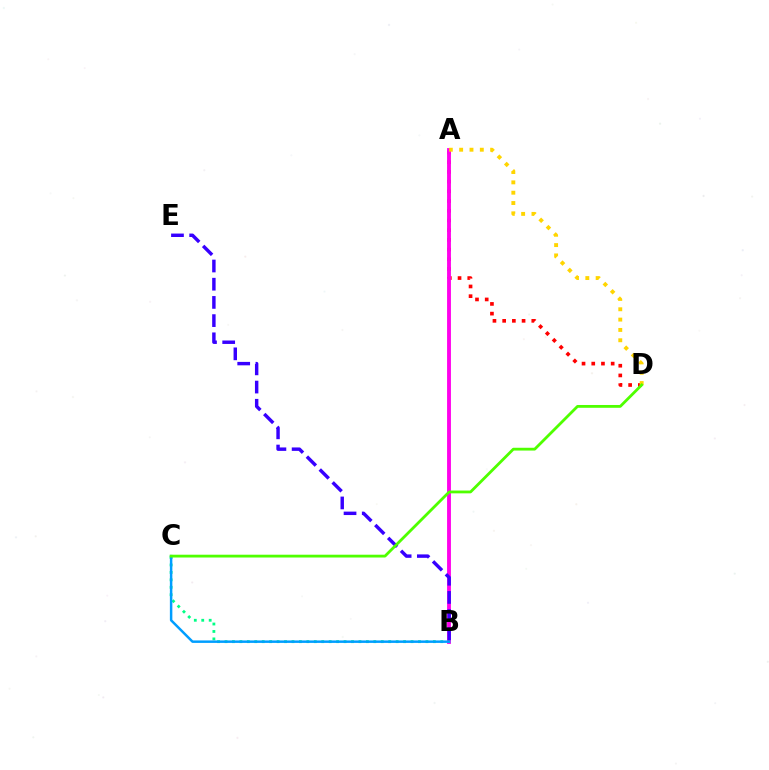{('A', 'D'): [{'color': '#ff0000', 'line_style': 'dotted', 'thickness': 2.64}, {'color': '#ffd500', 'line_style': 'dotted', 'thickness': 2.81}], ('A', 'B'): [{'color': '#ff00ed', 'line_style': 'solid', 'thickness': 2.77}], ('B', 'C'): [{'color': '#00ff86', 'line_style': 'dotted', 'thickness': 2.02}, {'color': '#009eff', 'line_style': 'solid', 'thickness': 1.78}], ('B', 'E'): [{'color': '#3700ff', 'line_style': 'dashed', 'thickness': 2.47}], ('C', 'D'): [{'color': '#4fff00', 'line_style': 'solid', 'thickness': 2.02}]}